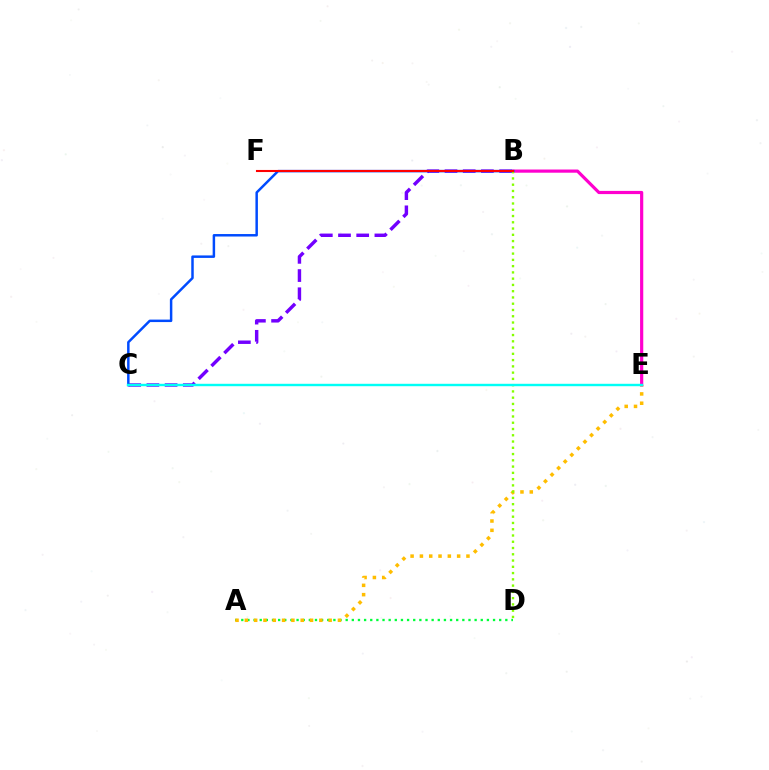{('B', 'E'): [{'color': '#ff00cf', 'line_style': 'solid', 'thickness': 2.29}], ('B', 'C'): [{'color': '#7200ff', 'line_style': 'dashed', 'thickness': 2.47}, {'color': '#004bff', 'line_style': 'solid', 'thickness': 1.79}], ('A', 'D'): [{'color': '#00ff39', 'line_style': 'dotted', 'thickness': 1.67}], ('A', 'E'): [{'color': '#ffbd00', 'line_style': 'dotted', 'thickness': 2.53}], ('B', 'D'): [{'color': '#84ff00', 'line_style': 'dotted', 'thickness': 1.7}], ('B', 'F'): [{'color': '#ff0000', 'line_style': 'solid', 'thickness': 1.51}], ('C', 'E'): [{'color': '#00fff6', 'line_style': 'solid', 'thickness': 1.74}]}